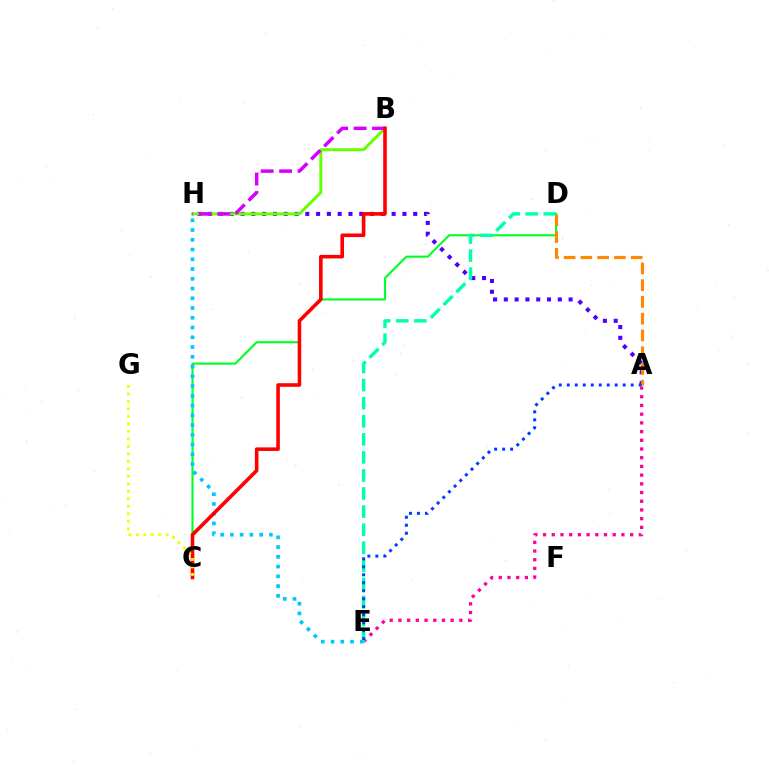{('A', 'H'): [{'color': '#4f00ff', 'line_style': 'dotted', 'thickness': 2.93}], ('C', 'D'): [{'color': '#00ff27', 'line_style': 'solid', 'thickness': 1.53}], ('E', 'H'): [{'color': '#00c7ff', 'line_style': 'dotted', 'thickness': 2.65}], ('A', 'D'): [{'color': '#ff8800', 'line_style': 'dashed', 'thickness': 2.28}], ('B', 'H'): [{'color': '#66ff00', 'line_style': 'solid', 'thickness': 2.14}, {'color': '#d600ff', 'line_style': 'dashed', 'thickness': 2.51}], ('B', 'C'): [{'color': '#ff0000', 'line_style': 'solid', 'thickness': 2.59}], ('A', 'E'): [{'color': '#ff00a0', 'line_style': 'dotted', 'thickness': 2.37}, {'color': '#003fff', 'line_style': 'dotted', 'thickness': 2.17}], ('D', 'E'): [{'color': '#00ffaf', 'line_style': 'dashed', 'thickness': 2.46}], ('C', 'G'): [{'color': '#eeff00', 'line_style': 'dotted', 'thickness': 2.03}]}